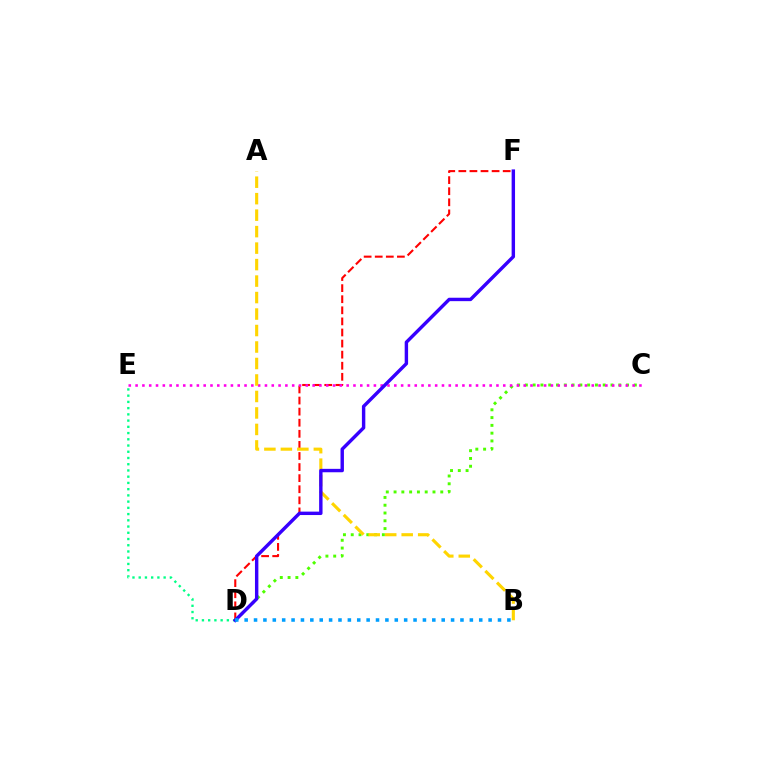{('D', 'E'): [{'color': '#00ff86', 'line_style': 'dotted', 'thickness': 1.69}], ('D', 'F'): [{'color': '#ff0000', 'line_style': 'dashed', 'thickness': 1.51}, {'color': '#3700ff', 'line_style': 'solid', 'thickness': 2.46}], ('C', 'D'): [{'color': '#4fff00', 'line_style': 'dotted', 'thickness': 2.11}], ('C', 'E'): [{'color': '#ff00ed', 'line_style': 'dotted', 'thickness': 1.85}], ('A', 'B'): [{'color': '#ffd500', 'line_style': 'dashed', 'thickness': 2.24}], ('B', 'D'): [{'color': '#009eff', 'line_style': 'dotted', 'thickness': 2.55}]}